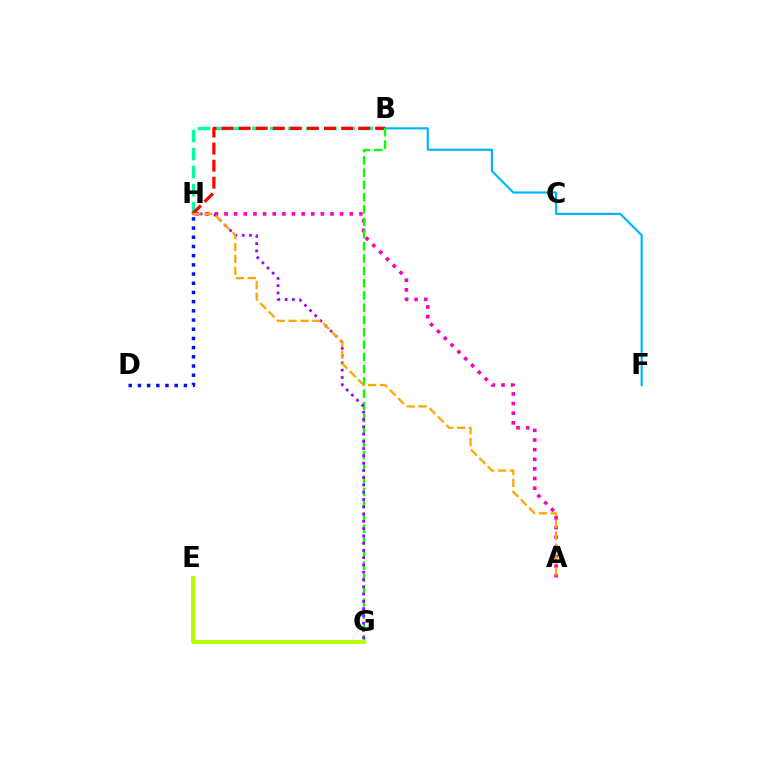{('A', 'H'): [{'color': '#ff00bd', 'line_style': 'dotted', 'thickness': 2.62}, {'color': '#ffa500', 'line_style': 'dashed', 'thickness': 1.61}], ('B', 'H'): [{'color': '#00ff9d', 'line_style': 'dashed', 'thickness': 2.45}, {'color': '#ff0000', 'line_style': 'dashed', 'thickness': 2.32}], ('B', 'F'): [{'color': '#00b5ff', 'line_style': 'solid', 'thickness': 1.56}], ('B', 'G'): [{'color': '#08ff00', 'line_style': 'dashed', 'thickness': 1.67}], ('G', 'H'): [{'color': '#9b00ff', 'line_style': 'dotted', 'thickness': 1.98}], ('D', 'H'): [{'color': '#0010ff', 'line_style': 'dotted', 'thickness': 2.5}], ('E', 'G'): [{'color': '#b3ff00', 'line_style': 'solid', 'thickness': 2.78}]}